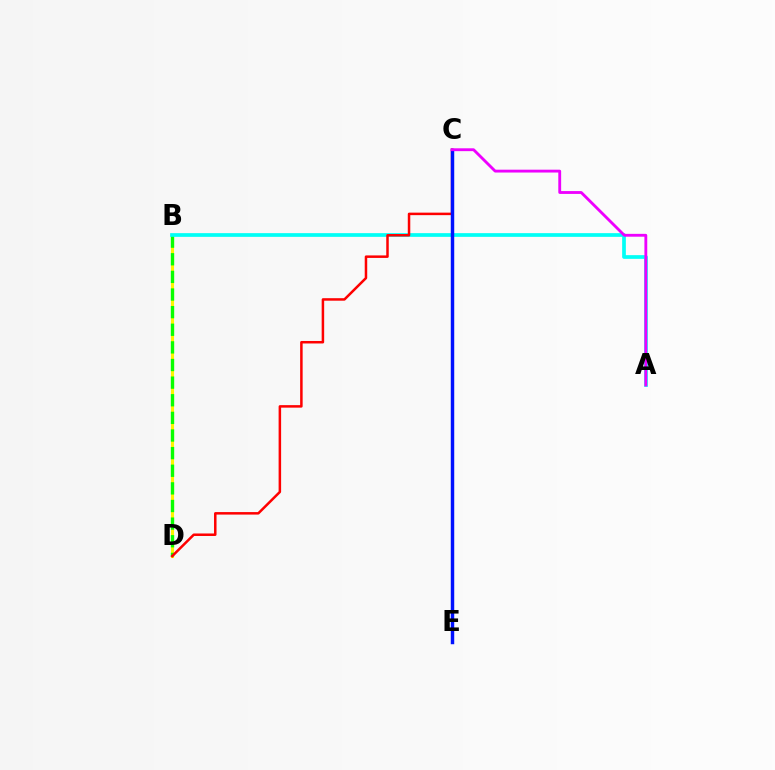{('B', 'D'): [{'color': '#fcf500', 'line_style': 'solid', 'thickness': 2.23}, {'color': '#08ff00', 'line_style': 'dashed', 'thickness': 2.39}], ('A', 'B'): [{'color': '#00fff6', 'line_style': 'solid', 'thickness': 2.67}], ('C', 'D'): [{'color': '#ff0000', 'line_style': 'solid', 'thickness': 1.8}], ('C', 'E'): [{'color': '#0010ff', 'line_style': 'solid', 'thickness': 2.49}], ('A', 'C'): [{'color': '#ee00ff', 'line_style': 'solid', 'thickness': 2.05}]}